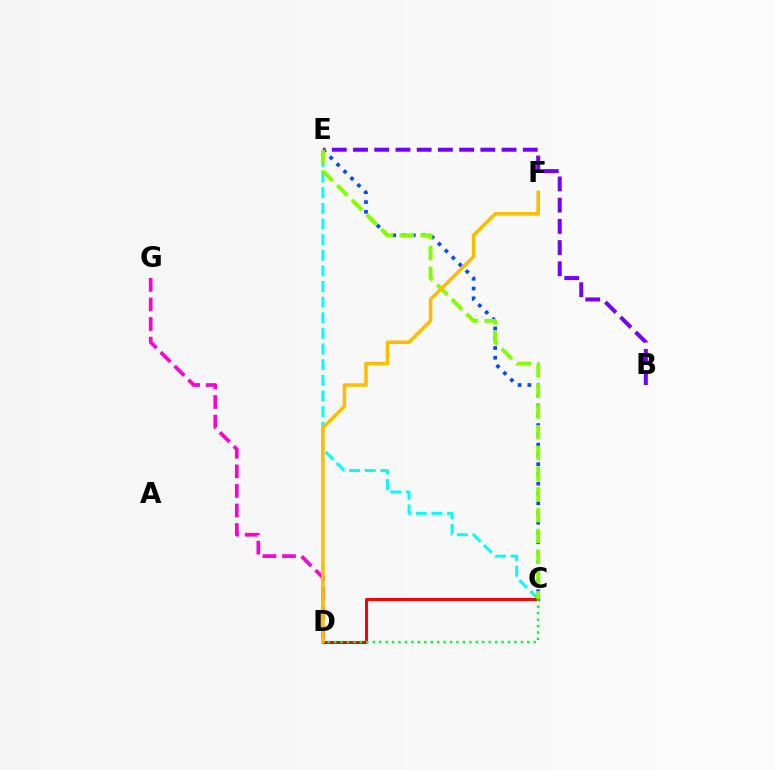{('C', 'E'): [{'color': '#00fff6', 'line_style': 'dashed', 'thickness': 2.12}, {'color': '#004bff', 'line_style': 'dotted', 'thickness': 2.66}, {'color': '#84ff00', 'line_style': 'dashed', 'thickness': 2.82}], ('C', 'D'): [{'color': '#ff0000', 'line_style': 'solid', 'thickness': 2.16}, {'color': '#00ff39', 'line_style': 'dotted', 'thickness': 1.75}], ('D', 'G'): [{'color': '#ff00cf', 'line_style': 'dashed', 'thickness': 2.66}], ('B', 'E'): [{'color': '#7200ff', 'line_style': 'dashed', 'thickness': 2.88}], ('D', 'F'): [{'color': '#ffbd00', 'line_style': 'solid', 'thickness': 2.56}]}